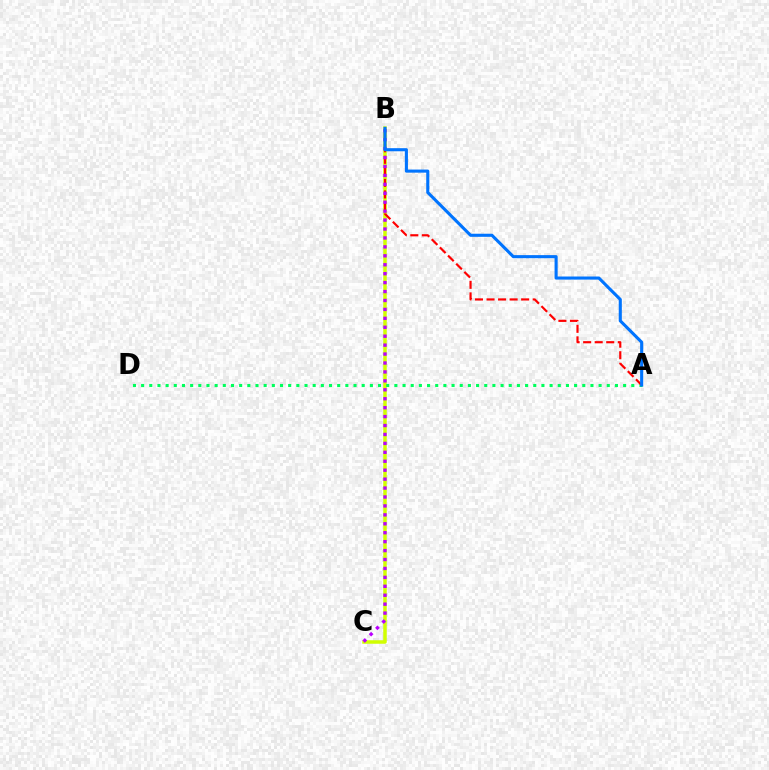{('B', 'C'): [{'color': '#d1ff00', 'line_style': 'solid', 'thickness': 2.52}, {'color': '#b900ff', 'line_style': 'dotted', 'thickness': 2.43}], ('A', 'D'): [{'color': '#00ff5c', 'line_style': 'dotted', 'thickness': 2.22}], ('A', 'B'): [{'color': '#ff0000', 'line_style': 'dashed', 'thickness': 1.57}, {'color': '#0074ff', 'line_style': 'solid', 'thickness': 2.22}]}